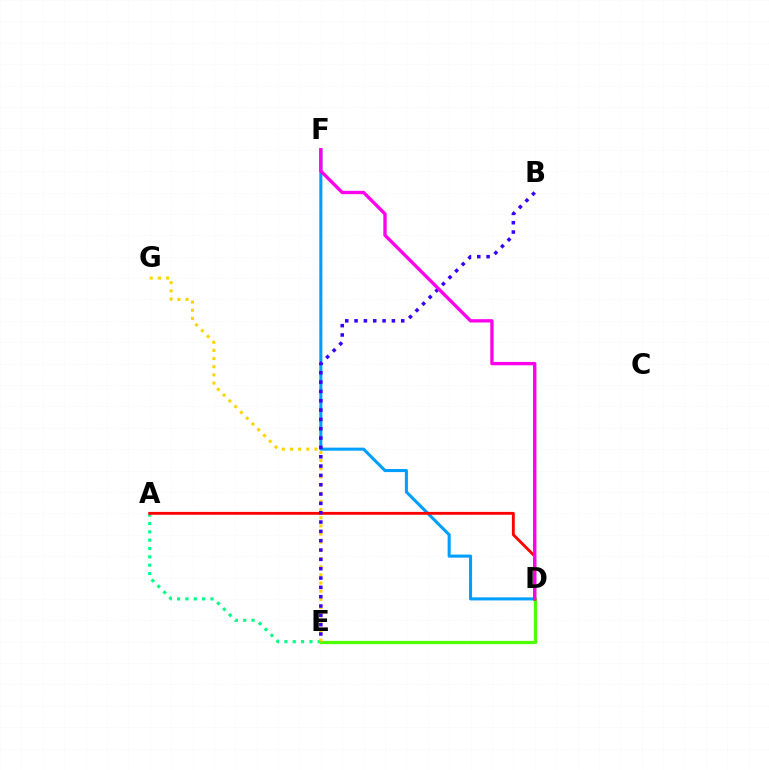{('A', 'E'): [{'color': '#00ff86', 'line_style': 'dotted', 'thickness': 2.27}], ('D', 'F'): [{'color': '#009eff', 'line_style': 'solid', 'thickness': 2.2}, {'color': '#ff00ed', 'line_style': 'solid', 'thickness': 2.41}], ('D', 'E'): [{'color': '#4fff00', 'line_style': 'solid', 'thickness': 2.34}], ('A', 'D'): [{'color': '#ff0000', 'line_style': 'solid', 'thickness': 2.06}], ('E', 'G'): [{'color': '#ffd500', 'line_style': 'dotted', 'thickness': 2.22}], ('B', 'E'): [{'color': '#3700ff', 'line_style': 'dotted', 'thickness': 2.53}]}